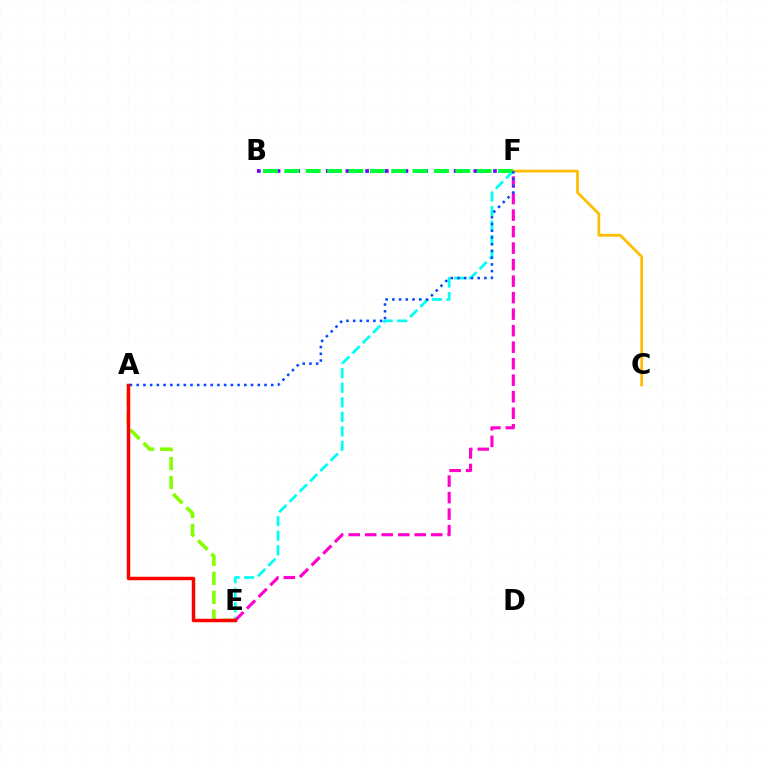{('E', 'F'): [{'color': '#00fff6', 'line_style': 'dashed', 'thickness': 1.98}, {'color': '#ff00cf', 'line_style': 'dashed', 'thickness': 2.24}], ('A', 'E'): [{'color': '#84ff00', 'line_style': 'dashed', 'thickness': 2.57}, {'color': '#ff0000', 'line_style': 'solid', 'thickness': 2.5}], ('B', 'F'): [{'color': '#7200ff', 'line_style': 'dotted', 'thickness': 2.67}, {'color': '#00ff39', 'line_style': 'dashed', 'thickness': 2.9}], ('C', 'F'): [{'color': '#ffbd00', 'line_style': 'solid', 'thickness': 1.99}], ('A', 'F'): [{'color': '#004bff', 'line_style': 'dotted', 'thickness': 1.83}]}